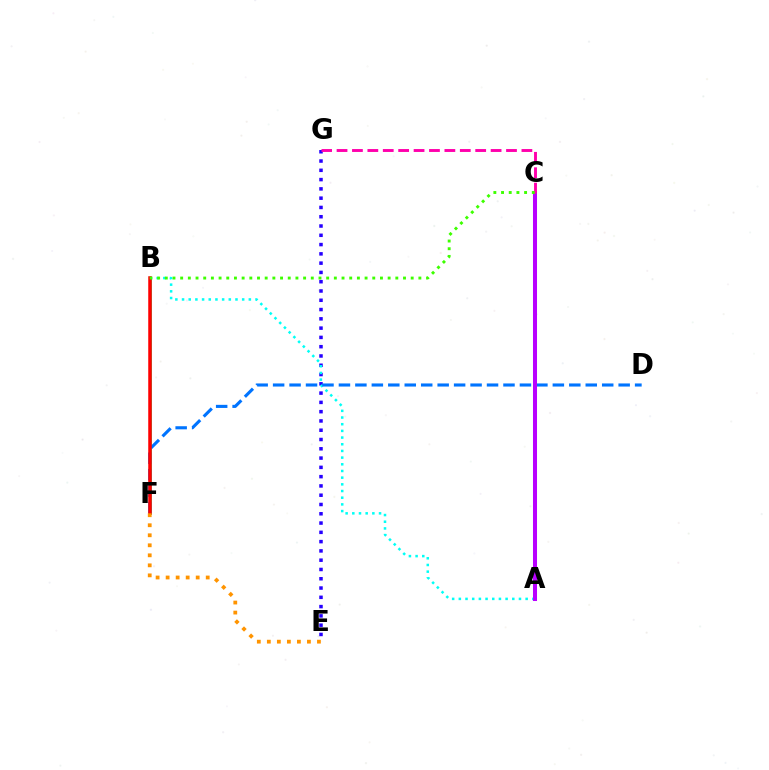{('E', 'G'): [{'color': '#2500ff', 'line_style': 'dotted', 'thickness': 2.52}], ('B', 'F'): [{'color': '#00ff5c', 'line_style': 'solid', 'thickness': 1.85}, {'color': '#ff0000', 'line_style': 'solid', 'thickness': 2.53}], ('A', 'B'): [{'color': '#00fff6', 'line_style': 'dotted', 'thickness': 1.82}], ('D', 'F'): [{'color': '#0074ff', 'line_style': 'dashed', 'thickness': 2.24}], ('A', 'C'): [{'color': '#d1ff00', 'line_style': 'dashed', 'thickness': 1.66}, {'color': '#b900ff', 'line_style': 'solid', 'thickness': 2.9}], ('C', 'G'): [{'color': '#ff00ac', 'line_style': 'dashed', 'thickness': 2.09}], ('B', 'C'): [{'color': '#3dff00', 'line_style': 'dotted', 'thickness': 2.09}], ('E', 'F'): [{'color': '#ff9400', 'line_style': 'dotted', 'thickness': 2.72}]}